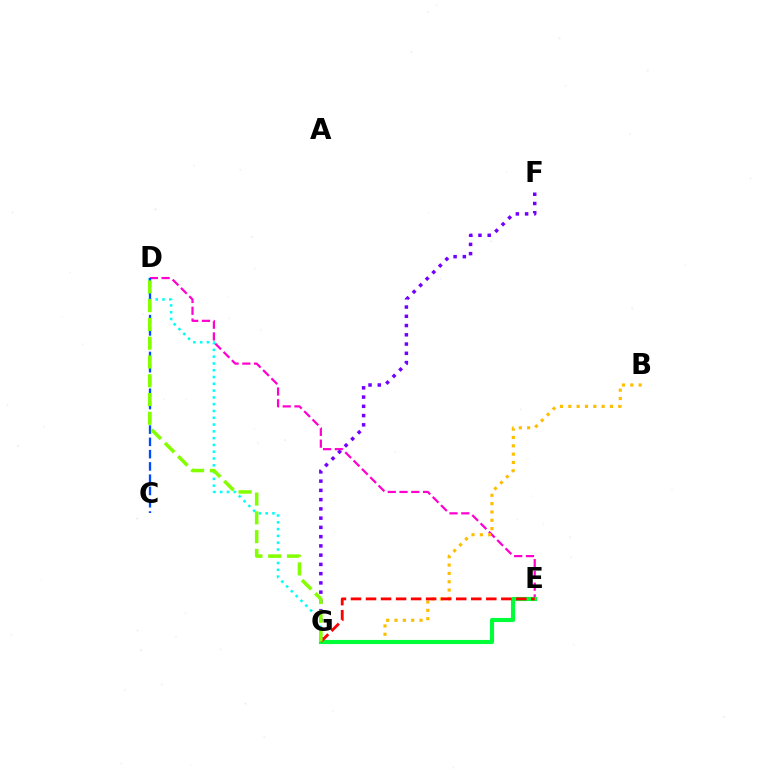{('D', 'E'): [{'color': '#ff00cf', 'line_style': 'dashed', 'thickness': 1.6}], ('B', 'G'): [{'color': '#ffbd00', 'line_style': 'dotted', 'thickness': 2.26}], ('D', 'G'): [{'color': '#00fff6', 'line_style': 'dotted', 'thickness': 1.84}, {'color': '#84ff00', 'line_style': 'dashed', 'thickness': 2.55}], ('F', 'G'): [{'color': '#7200ff', 'line_style': 'dotted', 'thickness': 2.51}], ('E', 'G'): [{'color': '#00ff39', 'line_style': 'solid', 'thickness': 2.97}, {'color': '#ff0000', 'line_style': 'dashed', 'thickness': 2.04}], ('C', 'D'): [{'color': '#004bff', 'line_style': 'dashed', 'thickness': 1.67}]}